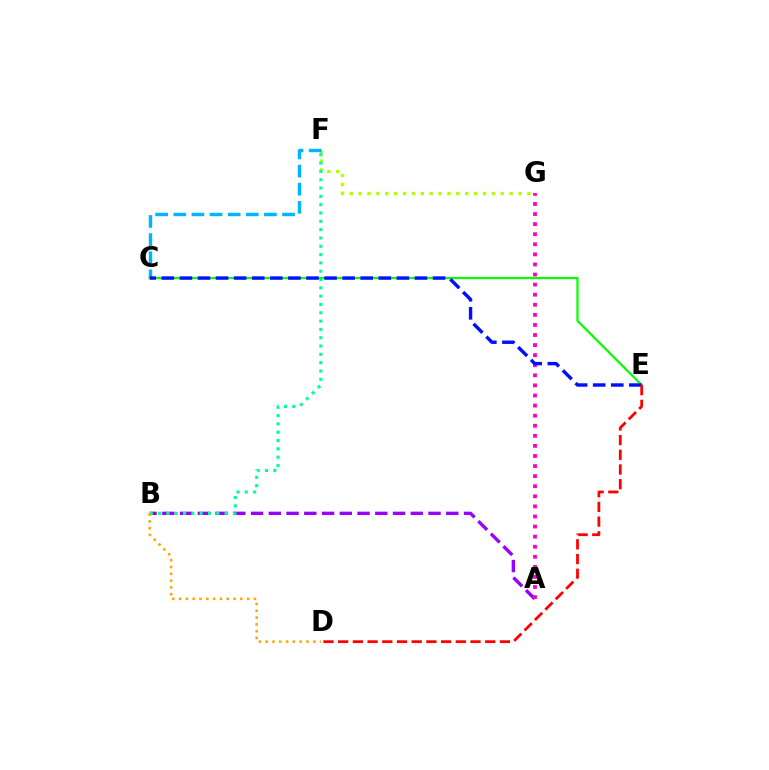{('A', 'B'): [{'color': '#9b00ff', 'line_style': 'dashed', 'thickness': 2.41}], ('F', 'G'): [{'color': '#b3ff00', 'line_style': 'dotted', 'thickness': 2.41}], ('B', 'F'): [{'color': '#00ff9d', 'line_style': 'dotted', 'thickness': 2.26}], ('B', 'D'): [{'color': '#ffa500', 'line_style': 'dotted', 'thickness': 1.85}], ('C', 'F'): [{'color': '#00b5ff', 'line_style': 'dashed', 'thickness': 2.46}], ('A', 'G'): [{'color': '#ff00bd', 'line_style': 'dotted', 'thickness': 2.74}], ('C', 'E'): [{'color': '#08ff00', 'line_style': 'solid', 'thickness': 1.61}, {'color': '#0010ff', 'line_style': 'dashed', 'thickness': 2.46}], ('D', 'E'): [{'color': '#ff0000', 'line_style': 'dashed', 'thickness': 2.0}]}